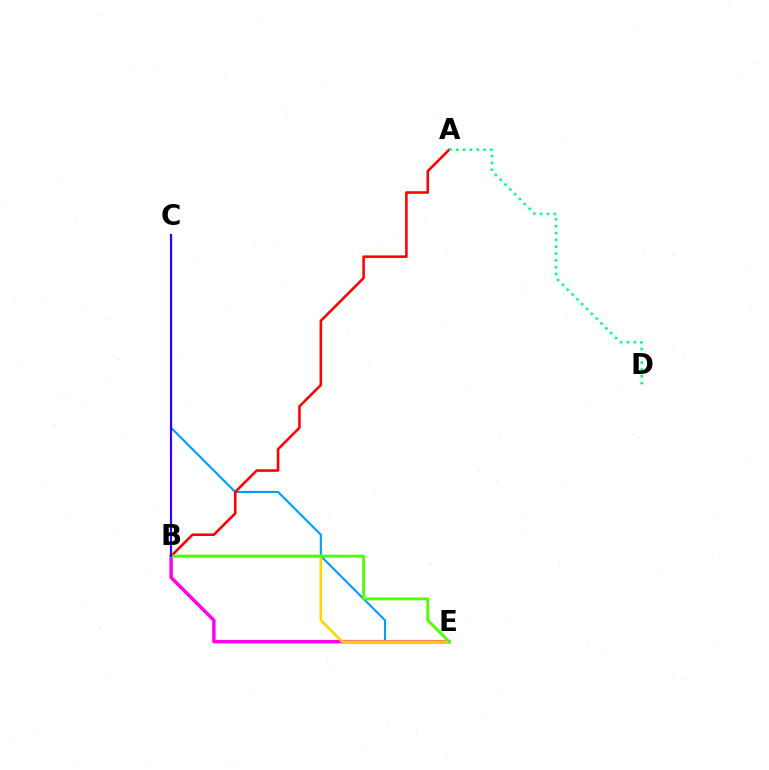{('C', 'E'): [{'color': '#009eff', 'line_style': 'solid', 'thickness': 1.53}], ('B', 'E'): [{'color': '#ff00ed', 'line_style': 'solid', 'thickness': 2.48}, {'color': '#ffd500', 'line_style': 'solid', 'thickness': 1.84}, {'color': '#4fff00', 'line_style': 'solid', 'thickness': 2.07}], ('A', 'B'): [{'color': '#ff0000', 'line_style': 'solid', 'thickness': 1.84}], ('A', 'D'): [{'color': '#00ff86', 'line_style': 'dotted', 'thickness': 1.86}], ('B', 'C'): [{'color': '#3700ff', 'line_style': 'solid', 'thickness': 1.54}]}